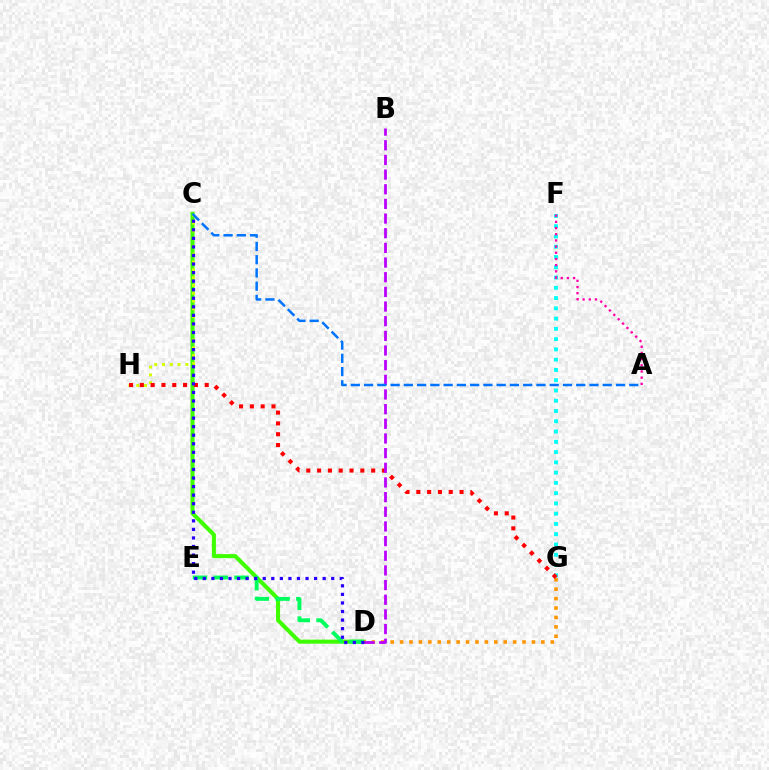{('C', 'D'): [{'color': '#3dff00', 'line_style': 'solid', 'thickness': 2.92}, {'color': '#2500ff', 'line_style': 'dotted', 'thickness': 2.33}], ('C', 'H'): [{'color': '#d1ff00', 'line_style': 'dotted', 'thickness': 2.12}], ('F', 'G'): [{'color': '#00fff6', 'line_style': 'dotted', 'thickness': 2.79}], ('A', 'F'): [{'color': '#ff00ac', 'line_style': 'dotted', 'thickness': 1.68}], ('D', 'E'): [{'color': '#00ff5c', 'line_style': 'dashed', 'thickness': 2.83}], ('D', 'G'): [{'color': '#ff9400', 'line_style': 'dotted', 'thickness': 2.56}], ('G', 'H'): [{'color': '#ff0000', 'line_style': 'dotted', 'thickness': 2.94}], ('B', 'D'): [{'color': '#b900ff', 'line_style': 'dashed', 'thickness': 1.99}], ('A', 'C'): [{'color': '#0074ff', 'line_style': 'dashed', 'thickness': 1.8}]}